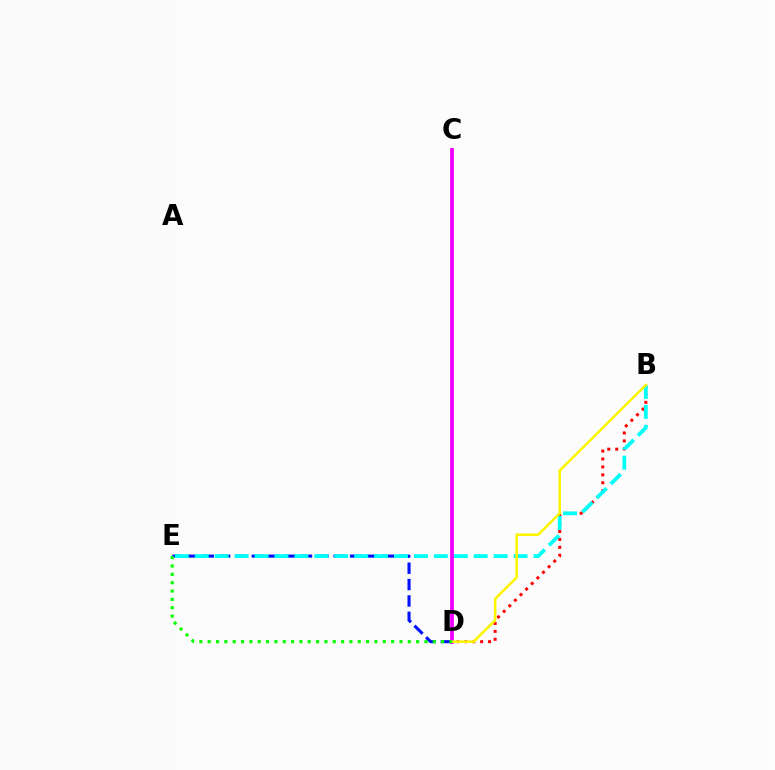{('B', 'D'): [{'color': '#ff0000', 'line_style': 'dotted', 'thickness': 2.15}, {'color': '#fcf500', 'line_style': 'solid', 'thickness': 1.84}], ('D', 'E'): [{'color': '#0010ff', 'line_style': 'dashed', 'thickness': 2.22}, {'color': '#08ff00', 'line_style': 'dotted', 'thickness': 2.27}], ('B', 'E'): [{'color': '#00fff6', 'line_style': 'dashed', 'thickness': 2.71}], ('C', 'D'): [{'color': '#ee00ff', 'line_style': 'solid', 'thickness': 2.72}]}